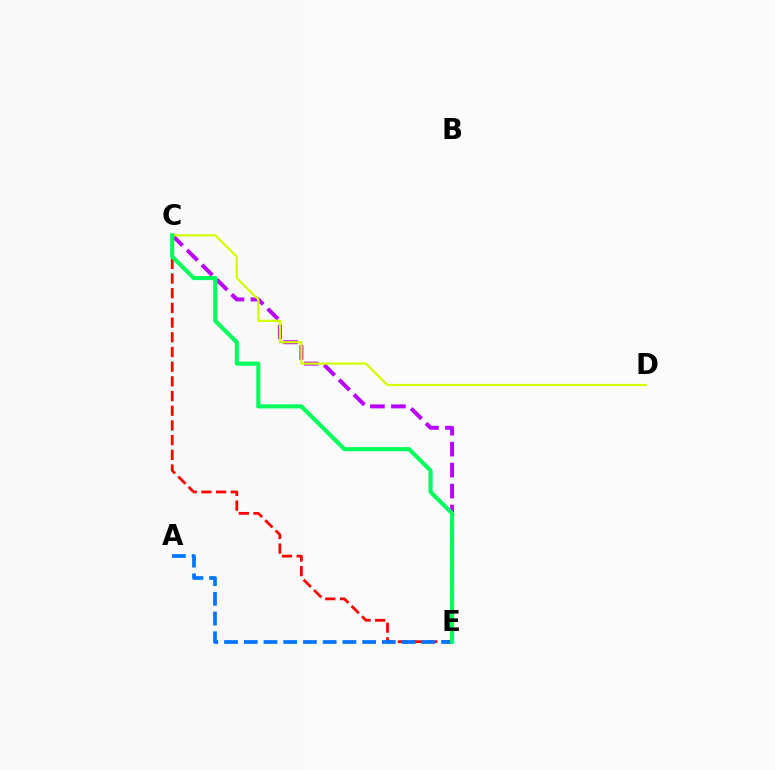{('C', 'E'): [{'color': '#b900ff', 'line_style': 'dashed', 'thickness': 2.85}, {'color': '#ff0000', 'line_style': 'dashed', 'thickness': 2.0}, {'color': '#00ff5c', 'line_style': 'solid', 'thickness': 2.96}], ('C', 'D'): [{'color': '#d1ff00', 'line_style': 'solid', 'thickness': 1.62}], ('A', 'E'): [{'color': '#0074ff', 'line_style': 'dashed', 'thickness': 2.68}]}